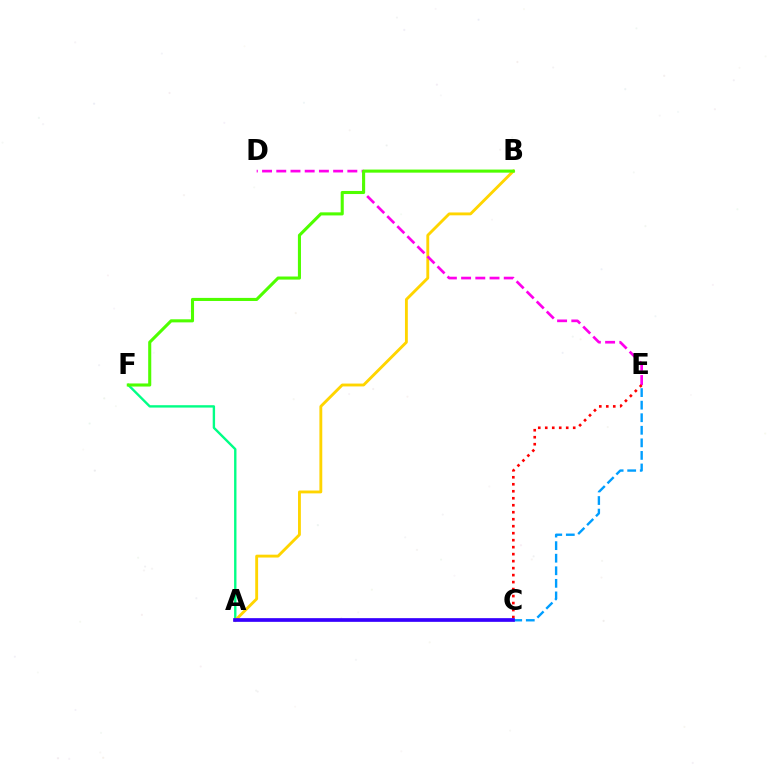{('A', 'F'): [{'color': '#00ff86', 'line_style': 'solid', 'thickness': 1.71}], ('A', 'B'): [{'color': '#ffd500', 'line_style': 'solid', 'thickness': 2.06}], ('D', 'E'): [{'color': '#ff00ed', 'line_style': 'dashed', 'thickness': 1.93}], ('C', 'E'): [{'color': '#009eff', 'line_style': 'dashed', 'thickness': 1.71}, {'color': '#ff0000', 'line_style': 'dotted', 'thickness': 1.9}], ('B', 'F'): [{'color': '#4fff00', 'line_style': 'solid', 'thickness': 2.22}], ('A', 'C'): [{'color': '#3700ff', 'line_style': 'solid', 'thickness': 2.66}]}